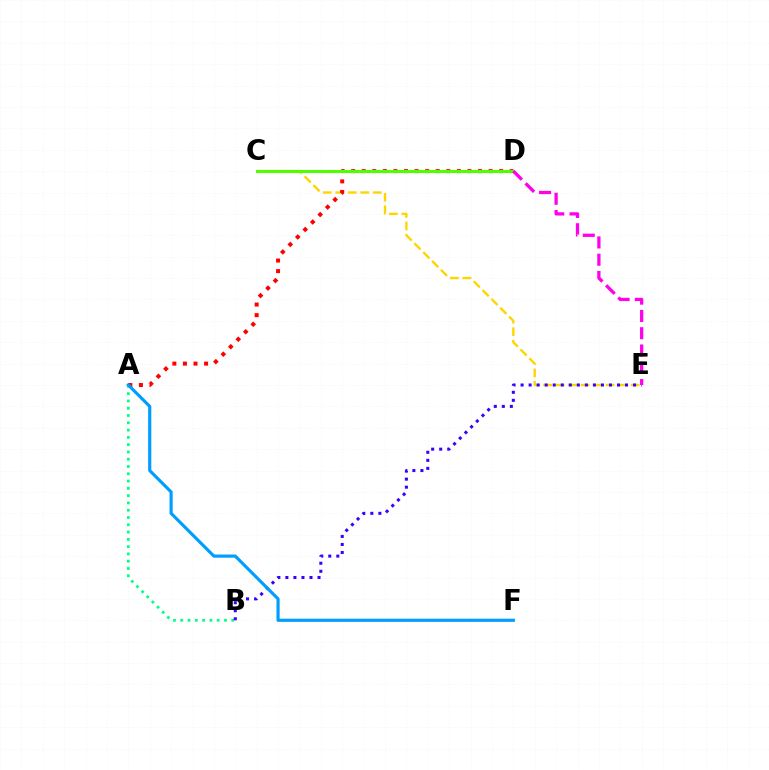{('C', 'E'): [{'color': '#ffd500', 'line_style': 'dashed', 'thickness': 1.7}], ('A', 'B'): [{'color': '#00ff86', 'line_style': 'dotted', 'thickness': 1.98}], ('A', 'D'): [{'color': '#ff0000', 'line_style': 'dotted', 'thickness': 2.87}], ('C', 'D'): [{'color': '#4fff00', 'line_style': 'solid', 'thickness': 2.19}], ('B', 'E'): [{'color': '#3700ff', 'line_style': 'dotted', 'thickness': 2.18}], ('A', 'F'): [{'color': '#009eff', 'line_style': 'solid', 'thickness': 2.27}], ('D', 'E'): [{'color': '#ff00ed', 'line_style': 'dashed', 'thickness': 2.35}]}